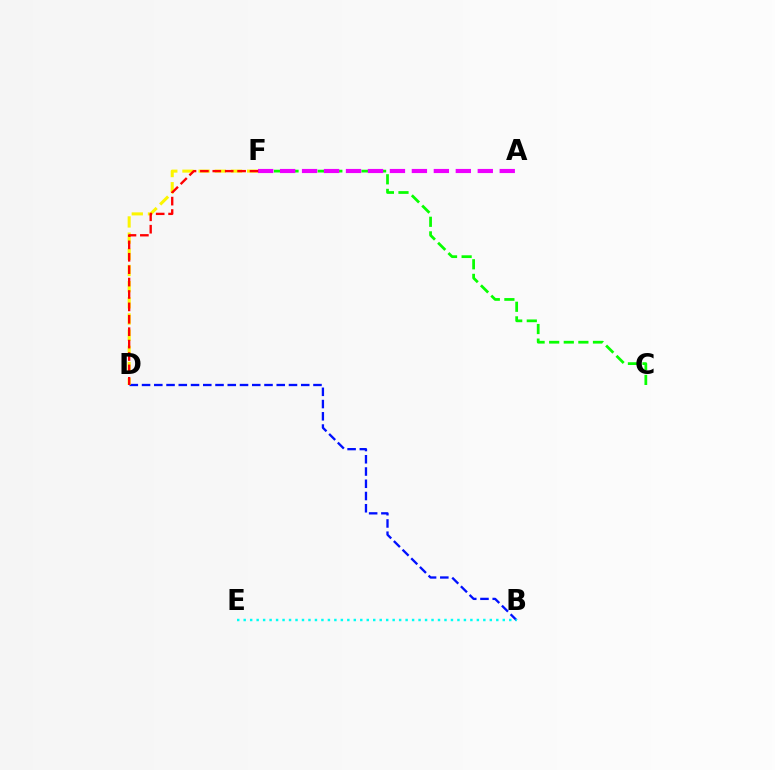{('B', 'D'): [{'color': '#0010ff', 'line_style': 'dashed', 'thickness': 1.66}], ('D', 'F'): [{'color': '#fcf500', 'line_style': 'dashed', 'thickness': 2.2}, {'color': '#ff0000', 'line_style': 'dashed', 'thickness': 1.68}], ('C', 'F'): [{'color': '#08ff00', 'line_style': 'dashed', 'thickness': 1.98}], ('A', 'F'): [{'color': '#ee00ff', 'line_style': 'dashed', 'thickness': 2.98}], ('B', 'E'): [{'color': '#00fff6', 'line_style': 'dotted', 'thickness': 1.76}]}